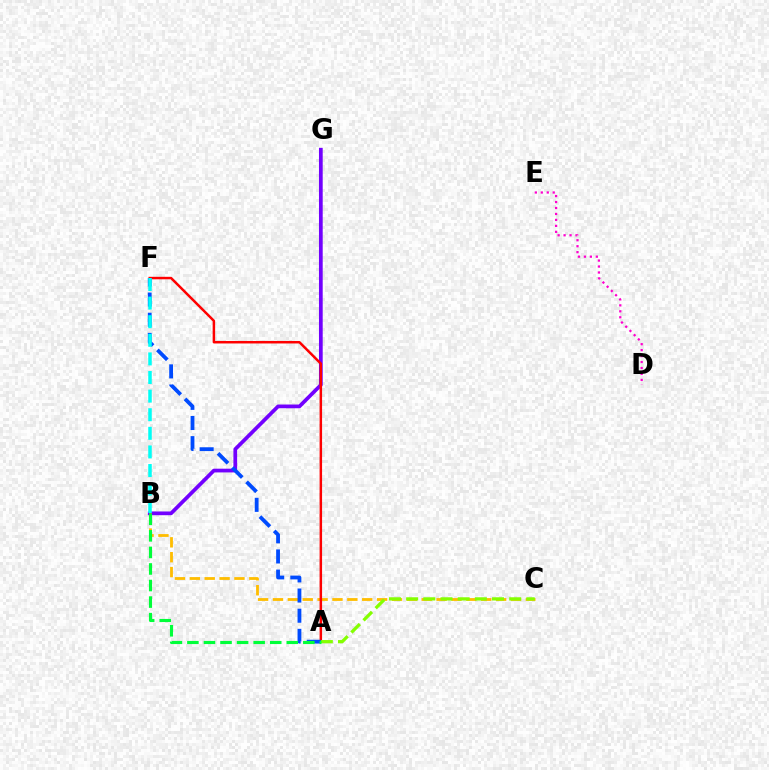{('B', 'G'): [{'color': '#7200ff', 'line_style': 'solid', 'thickness': 2.69}], ('B', 'C'): [{'color': '#ffbd00', 'line_style': 'dashed', 'thickness': 2.02}], ('A', 'F'): [{'color': '#ff0000', 'line_style': 'solid', 'thickness': 1.79}, {'color': '#004bff', 'line_style': 'dashed', 'thickness': 2.74}], ('D', 'E'): [{'color': '#ff00cf', 'line_style': 'dotted', 'thickness': 1.62}], ('A', 'C'): [{'color': '#84ff00', 'line_style': 'dashed', 'thickness': 2.33}], ('A', 'B'): [{'color': '#00ff39', 'line_style': 'dashed', 'thickness': 2.25}], ('B', 'F'): [{'color': '#00fff6', 'line_style': 'dashed', 'thickness': 2.53}]}